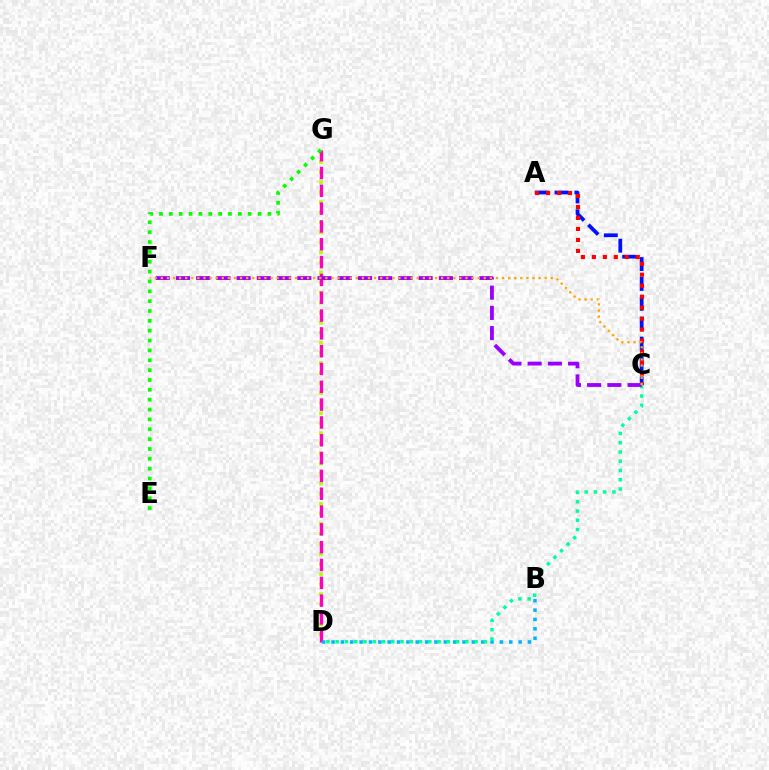{('D', 'G'): [{'color': '#b3ff00', 'line_style': 'dotted', 'thickness': 2.73}, {'color': '#ff00bd', 'line_style': 'dashed', 'thickness': 2.42}], ('E', 'G'): [{'color': '#08ff00', 'line_style': 'dotted', 'thickness': 2.68}], ('B', 'D'): [{'color': '#00b5ff', 'line_style': 'dotted', 'thickness': 2.54}], ('A', 'C'): [{'color': '#0010ff', 'line_style': 'dashed', 'thickness': 2.7}, {'color': '#ff0000', 'line_style': 'dotted', 'thickness': 2.98}], ('C', 'D'): [{'color': '#00ff9d', 'line_style': 'dotted', 'thickness': 2.52}], ('C', 'F'): [{'color': '#9b00ff', 'line_style': 'dashed', 'thickness': 2.75}, {'color': '#ffa500', 'line_style': 'dotted', 'thickness': 1.66}]}